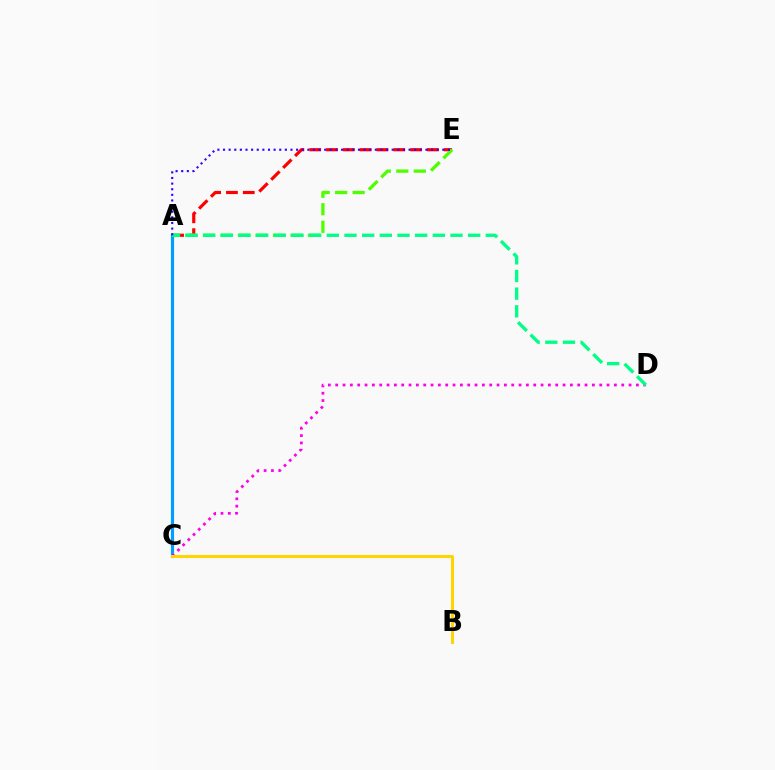{('A', 'C'): [{'color': '#009eff', 'line_style': 'solid', 'thickness': 2.27}], ('C', 'D'): [{'color': '#ff00ed', 'line_style': 'dotted', 'thickness': 1.99}], ('A', 'E'): [{'color': '#ff0000', 'line_style': 'dashed', 'thickness': 2.28}, {'color': '#4fff00', 'line_style': 'dashed', 'thickness': 2.38}, {'color': '#3700ff', 'line_style': 'dotted', 'thickness': 1.53}], ('A', 'D'): [{'color': '#00ff86', 'line_style': 'dashed', 'thickness': 2.4}], ('B', 'C'): [{'color': '#ffd500', 'line_style': 'solid', 'thickness': 2.17}]}